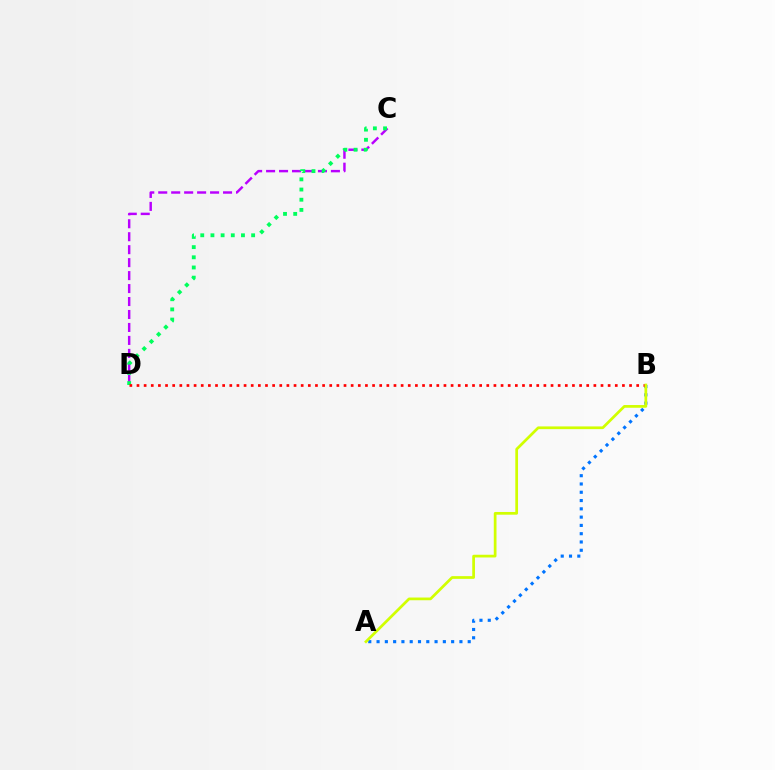{('C', 'D'): [{'color': '#b900ff', 'line_style': 'dashed', 'thickness': 1.76}, {'color': '#00ff5c', 'line_style': 'dotted', 'thickness': 2.76}], ('A', 'B'): [{'color': '#0074ff', 'line_style': 'dotted', 'thickness': 2.25}, {'color': '#d1ff00', 'line_style': 'solid', 'thickness': 1.96}], ('B', 'D'): [{'color': '#ff0000', 'line_style': 'dotted', 'thickness': 1.94}]}